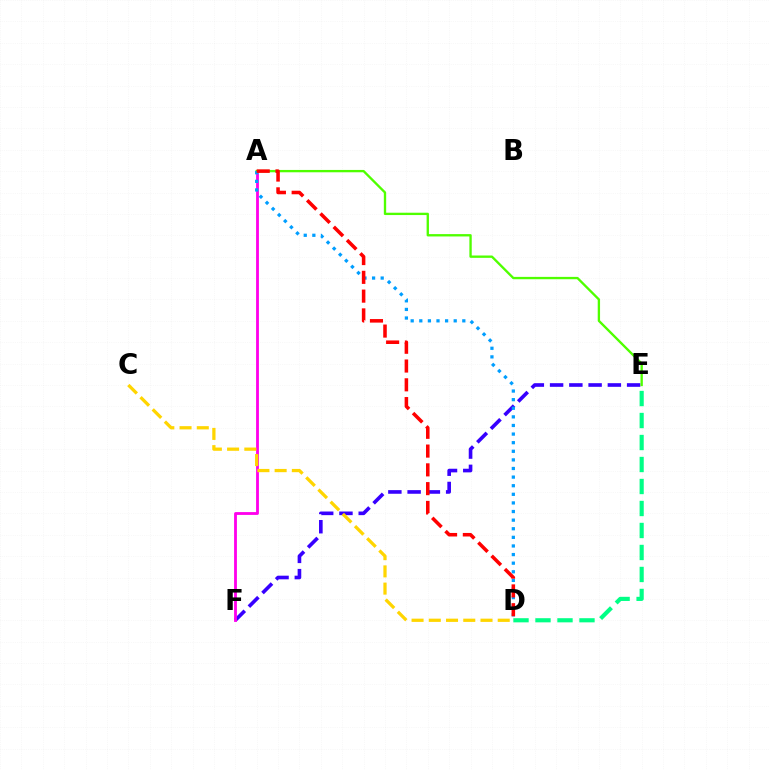{('E', 'F'): [{'color': '#3700ff', 'line_style': 'dashed', 'thickness': 2.62}], ('A', 'F'): [{'color': '#ff00ed', 'line_style': 'solid', 'thickness': 2.03}], ('D', 'E'): [{'color': '#00ff86', 'line_style': 'dashed', 'thickness': 2.99}], ('C', 'D'): [{'color': '#ffd500', 'line_style': 'dashed', 'thickness': 2.34}], ('A', 'E'): [{'color': '#4fff00', 'line_style': 'solid', 'thickness': 1.69}], ('A', 'D'): [{'color': '#009eff', 'line_style': 'dotted', 'thickness': 2.34}, {'color': '#ff0000', 'line_style': 'dashed', 'thickness': 2.55}]}